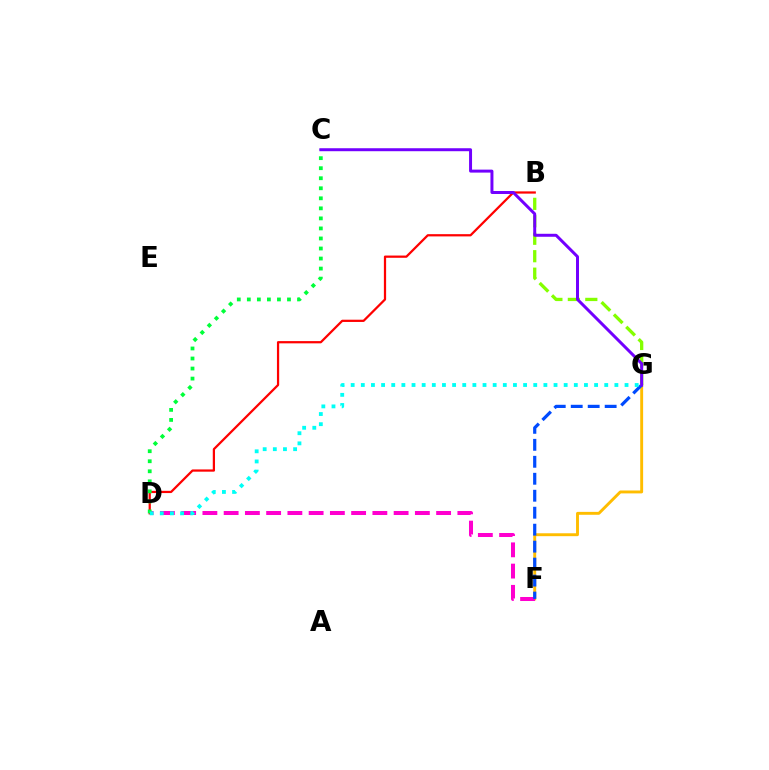{('F', 'G'): [{'color': '#ffbd00', 'line_style': 'solid', 'thickness': 2.09}, {'color': '#004bff', 'line_style': 'dashed', 'thickness': 2.31}], ('D', 'F'): [{'color': '#ff00cf', 'line_style': 'dashed', 'thickness': 2.89}], ('B', 'D'): [{'color': '#ff0000', 'line_style': 'solid', 'thickness': 1.61}], ('C', 'D'): [{'color': '#00ff39', 'line_style': 'dotted', 'thickness': 2.73}], ('B', 'G'): [{'color': '#84ff00', 'line_style': 'dashed', 'thickness': 2.37}], ('C', 'G'): [{'color': '#7200ff', 'line_style': 'solid', 'thickness': 2.15}], ('D', 'G'): [{'color': '#00fff6', 'line_style': 'dotted', 'thickness': 2.76}]}